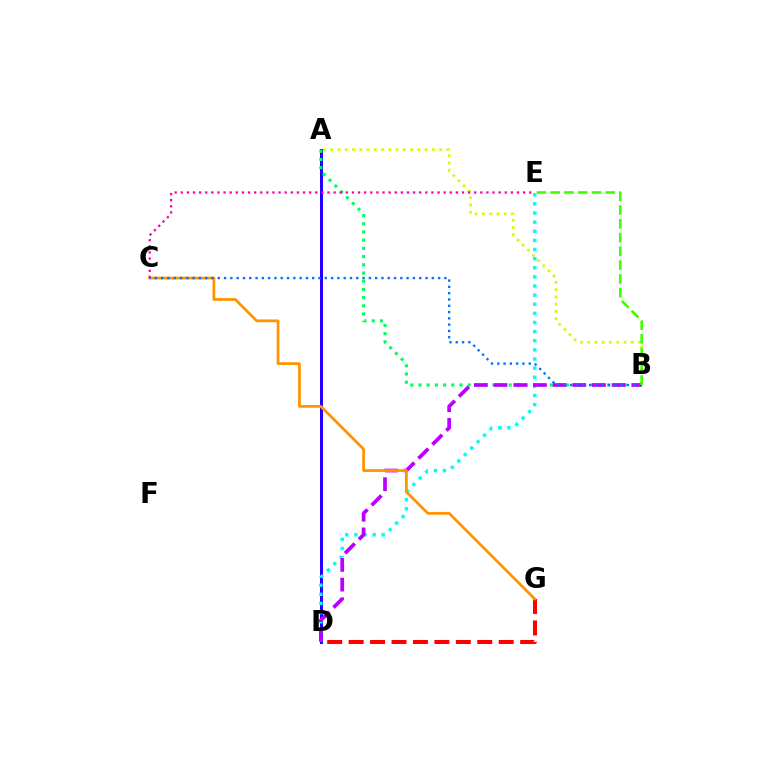{('A', 'B'): [{'color': '#d1ff00', 'line_style': 'dotted', 'thickness': 1.97}, {'color': '#00ff5c', 'line_style': 'dotted', 'thickness': 2.23}], ('A', 'D'): [{'color': '#2500ff', 'line_style': 'solid', 'thickness': 2.17}], ('D', 'E'): [{'color': '#00fff6', 'line_style': 'dotted', 'thickness': 2.48}], ('B', 'D'): [{'color': '#b900ff', 'line_style': 'dashed', 'thickness': 2.67}], ('D', 'G'): [{'color': '#ff0000', 'line_style': 'dashed', 'thickness': 2.91}], ('C', 'G'): [{'color': '#ff9400', 'line_style': 'solid', 'thickness': 1.98}], ('B', 'C'): [{'color': '#0074ff', 'line_style': 'dotted', 'thickness': 1.71}], ('C', 'E'): [{'color': '#ff00ac', 'line_style': 'dotted', 'thickness': 1.66}], ('B', 'E'): [{'color': '#3dff00', 'line_style': 'dashed', 'thickness': 1.87}]}